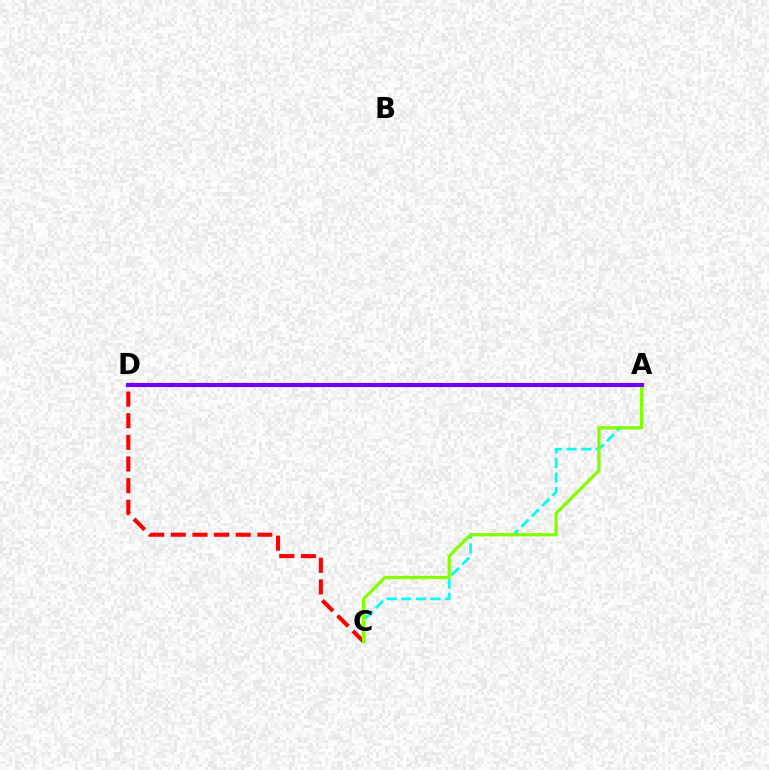{('A', 'C'): [{'color': '#00fff6', 'line_style': 'dashed', 'thickness': 1.98}, {'color': '#84ff00', 'line_style': 'solid', 'thickness': 2.34}], ('C', 'D'): [{'color': '#ff0000', 'line_style': 'dashed', 'thickness': 2.94}], ('A', 'D'): [{'color': '#7200ff', 'line_style': 'solid', 'thickness': 2.95}]}